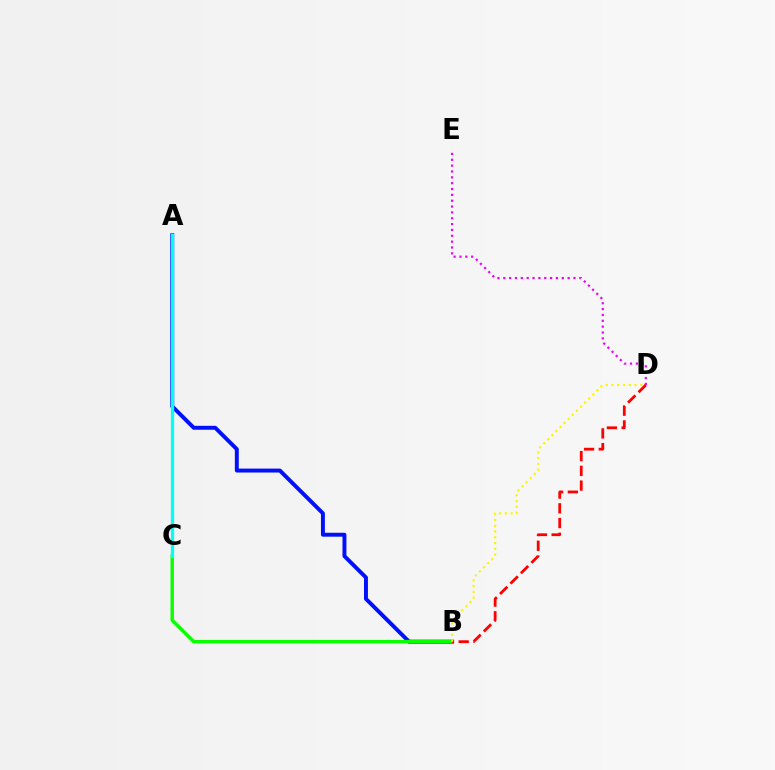{('A', 'B'): [{'color': '#0010ff', 'line_style': 'solid', 'thickness': 2.83}], ('B', 'C'): [{'color': '#08ff00', 'line_style': 'solid', 'thickness': 2.47}], ('D', 'E'): [{'color': '#ee00ff', 'line_style': 'dotted', 'thickness': 1.59}], ('A', 'C'): [{'color': '#00fff6', 'line_style': 'solid', 'thickness': 2.36}], ('B', 'D'): [{'color': '#ff0000', 'line_style': 'dashed', 'thickness': 2.0}, {'color': '#fcf500', 'line_style': 'dotted', 'thickness': 1.57}]}